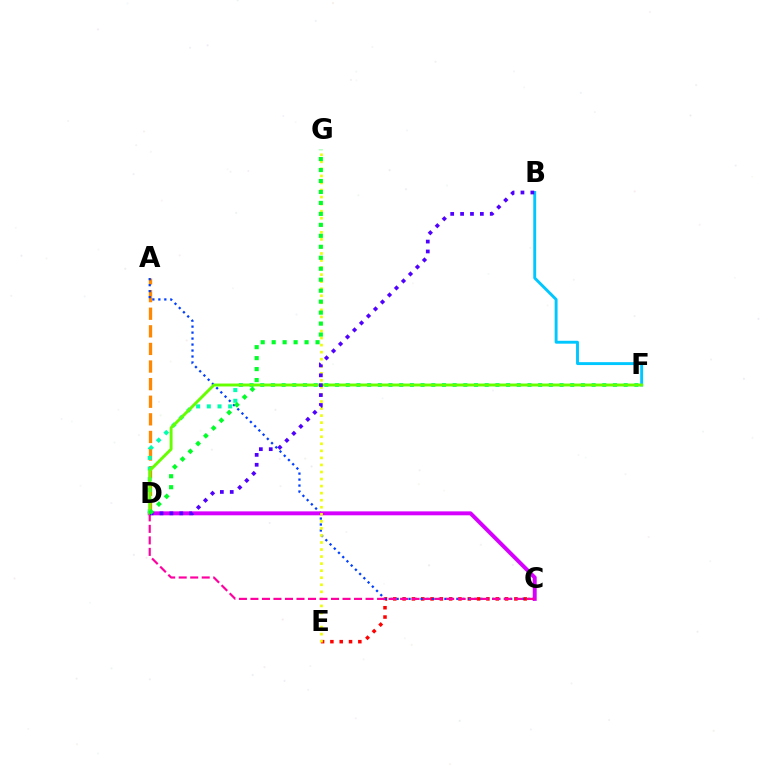{('B', 'F'): [{'color': '#00c7ff', 'line_style': 'solid', 'thickness': 2.09}], ('C', 'E'): [{'color': '#ff0000', 'line_style': 'dotted', 'thickness': 2.53}], ('A', 'D'): [{'color': '#ff8800', 'line_style': 'dashed', 'thickness': 2.39}], ('A', 'C'): [{'color': '#003fff', 'line_style': 'dotted', 'thickness': 1.62}], ('C', 'D'): [{'color': '#d600ff', 'line_style': 'solid', 'thickness': 2.83}, {'color': '#ff00a0', 'line_style': 'dashed', 'thickness': 1.56}], ('E', 'G'): [{'color': '#eeff00', 'line_style': 'dotted', 'thickness': 1.92}], ('D', 'F'): [{'color': '#00ffaf', 'line_style': 'dotted', 'thickness': 2.9}, {'color': '#66ff00', 'line_style': 'solid', 'thickness': 2.1}], ('B', 'D'): [{'color': '#4f00ff', 'line_style': 'dotted', 'thickness': 2.69}], ('D', 'G'): [{'color': '#00ff27', 'line_style': 'dotted', 'thickness': 2.98}]}